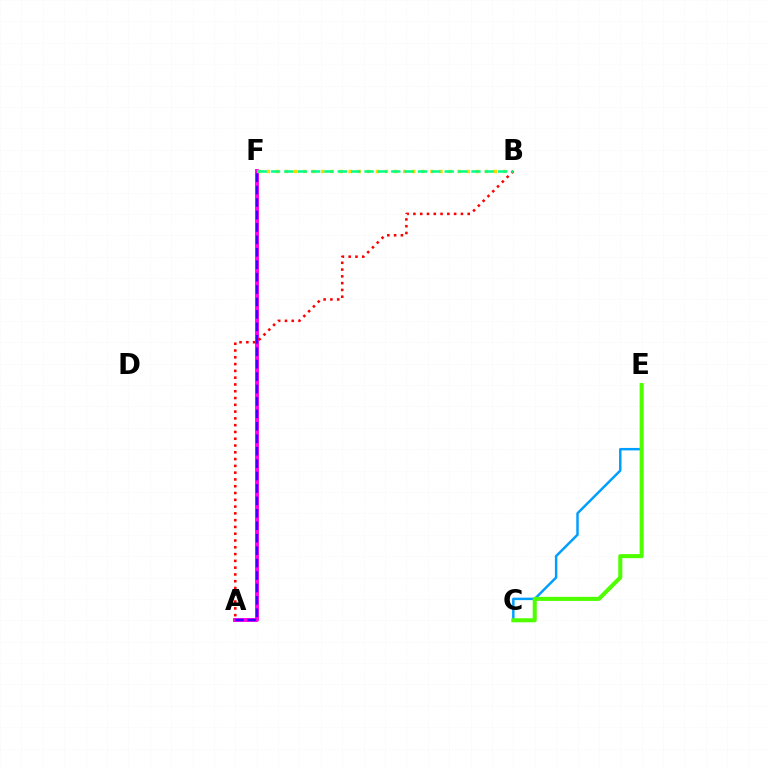{('C', 'E'): [{'color': '#009eff', 'line_style': 'solid', 'thickness': 1.77}, {'color': '#4fff00', 'line_style': 'solid', 'thickness': 2.92}], ('A', 'F'): [{'color': '#ff00ed', 'line_style': 'solid', 'thickness': 2.82}, {'color': '#3700ff', 'line_style': 'dashed', 'thickness': 1.69}], ('B', 'F'): [{'color': '#ffd500', 'line_style': 'dotted', 'thickness': 2.47}, {'color': '#00ff86', 'line_style': 'dashed', 'thickness': 1.82}], ('A', 'B'): [{'color': '#ff0000', 'line_style': 'dotted', 'thickness': 1.84}]}